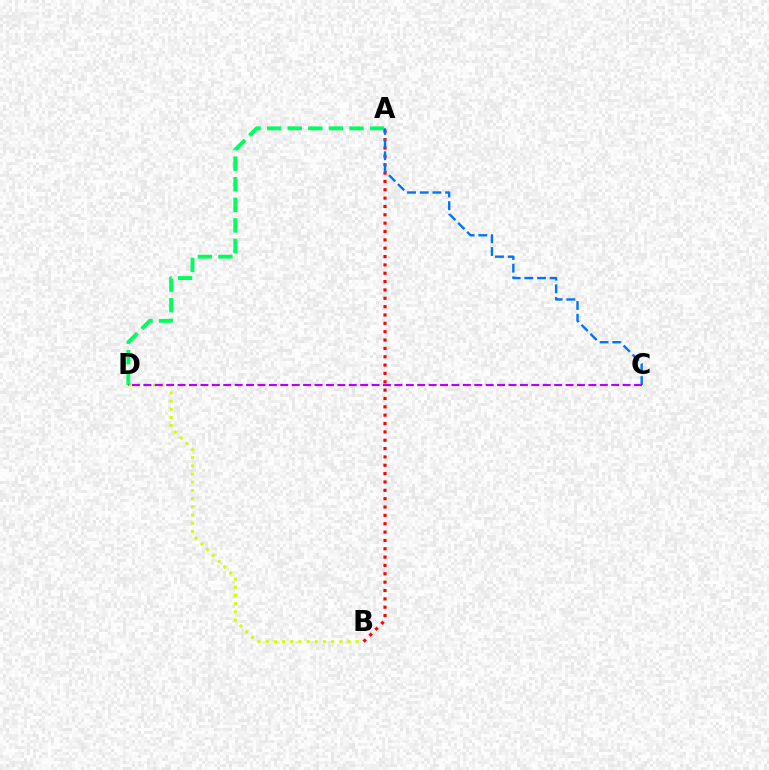{('B', 'D'): [{'color': '#d1ff00', 'line_style': 'dotted', 'thickness': 2.22}], ('A', 'D'): [{'color': '#00ff5c', 'line_style': 'dashed', 'thickness': 2.79}], ('A', 'B'): [{'color': '#ff0000', 'line_style': 'dotted', 'thickness': 2.27}], ('A', 'C'): [{'color': '#0074ff', 'line_style': 'dashed', 'thickness': 1.72}], ('C', 'D'): [{'color': '#b900ff', 'line_style': 'dashed', 'thickness': 1.55}]}